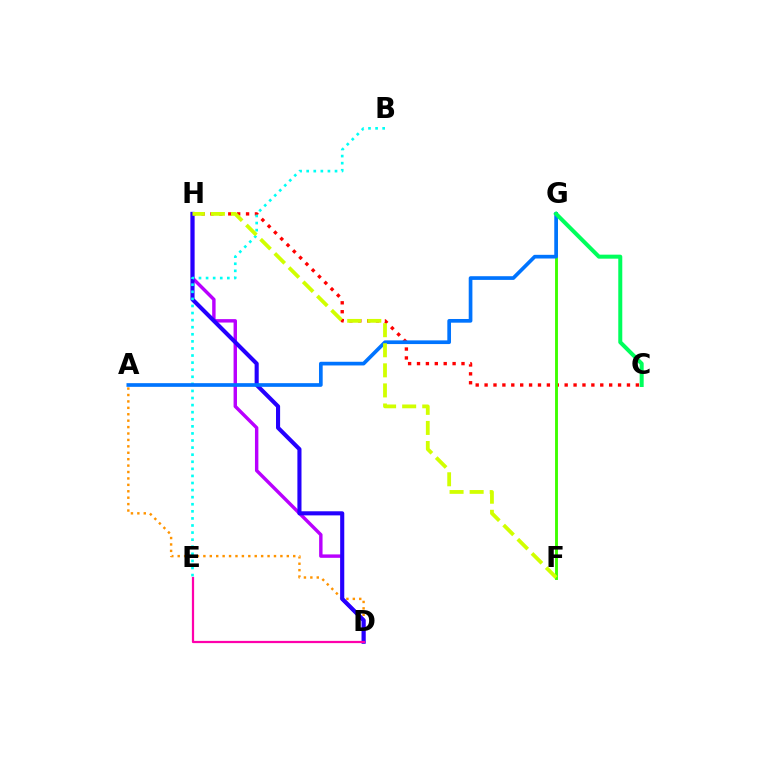{('C', 'H'): [{'color': '#ff0000', 'line_style': 'dotted', 'thickness': 2.42}], ('D', 'H'): [{'color': '#b900ff', 'line_style': 'solid', 'thickness': 2.46}, {'color': '#2500ff', 'line_style': 'solid', 'thickness': 2.95}], ('A', 'D'): [{'color': '#ff9400', 'line_style': 'dotted', 'thickness': 1.74}], ('D', 'E'): [{'color': '#ff00ac', 'line_style': 'solid', 'thickness': 1.6}], ('F', 'G'): [{'color': '#3dff00', 'line_style': 'solid', 'thickness': 2.08}], ('B', 'E'): [{'color': '#00fff6', 'line_style': 'dotted', 'thickness': 1.92}], ('A', 'G'): [{'color': '#0074ff', 'line_style': 'solid', 'thickness': 2.65}], ('C', 'G'): [{'color': '#00ff5c', 'line_style': 'solid', 'thickness': 2.89}], ('F', 'H'): [{'color': '#d1ff00', 'line_style': 'dashed', 'thickness': 2.73}]}